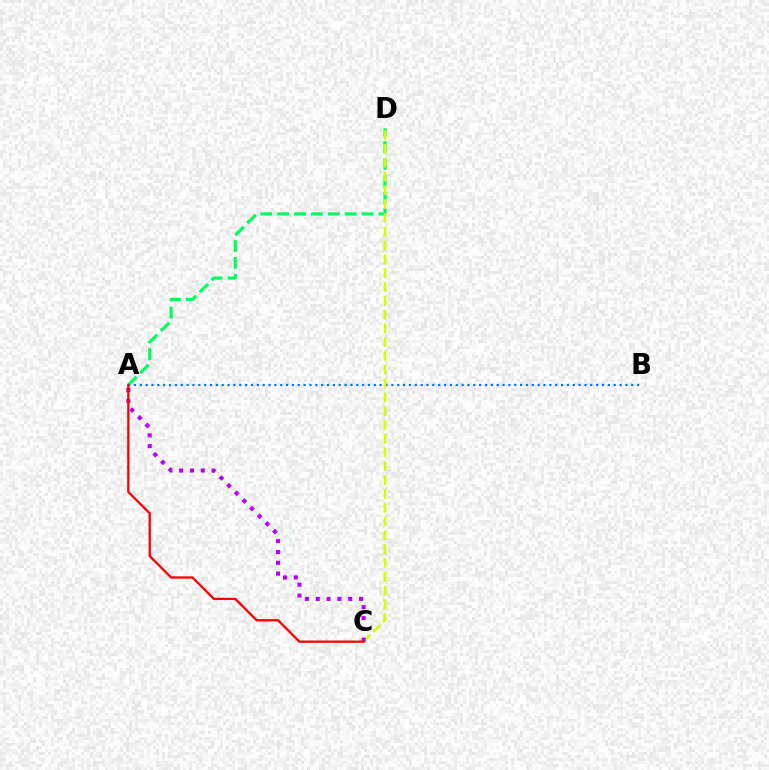{('A', 'B'): [{'color': '#0074ff', 'line_style': 'dotted', 'thickness': 1.59}], ('A', 'D'): [{'color': '#00ff5c', 'line_style': 'dashed', 'thickness': 2.29}], ('C', 'D'): [{'color': '#d1ff00', 'line_style': 'dashed', 'thickness': 1.87}], ('A', 'C'): [{'color': '#b900ff', 'line_style': 'dotted', 'thickness': 2.94}, {'color': '#ff0000', 'line_style': 'solid', 'thickness': 1.65}]}